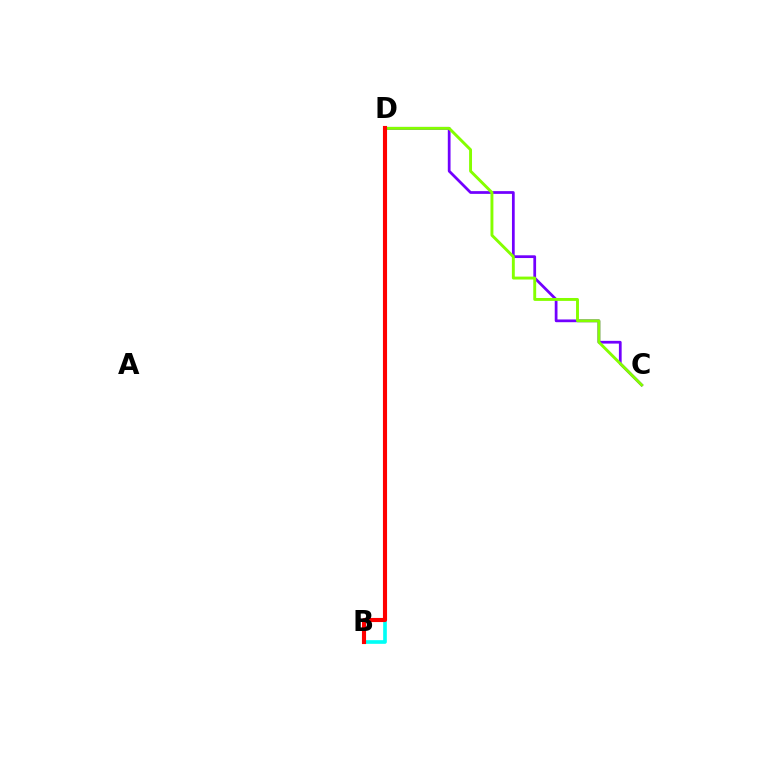{('C', 'D'): [{'color': '#7200ff', 'line_style': 'solid', 'thickness': 1.97}, {'color': '#84ff00', 'line_style': 'solid', 'thickness': 2.1}], ('B', 'D'): [{'color': '#00fff6', 'line_style': 'solid', 'thickness': 2.63}, {'color': '#ff0000', 'line_style': 'solid', 'thickness': 2.96}]}